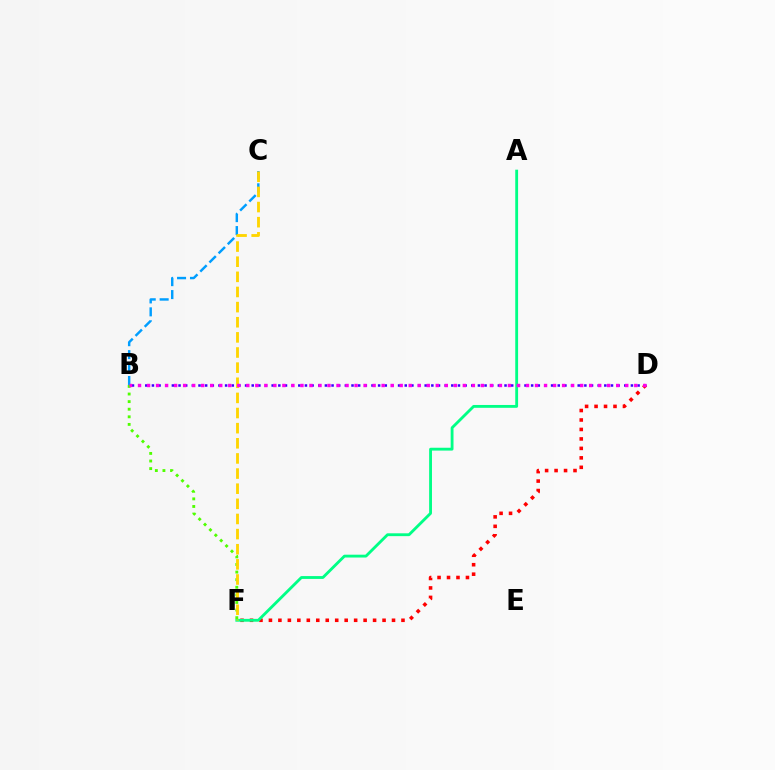{('B', 'C'): [{'color': '#009eff', 'line_style': 'dashed', 'thickness': 1.76}], ('B', 'D'): [{'color': '#3700ff', 'line_style': 'dotted', 'thickness': 1.81}, {'color': '#ff00ed', 'line_style': 'dotted', 'thickness': 2.45}], ('D', 'F'): [{'color': '#ff0000', 'line_style': 'dotted', 'thickness': 2.57}], ('A', 'F'): [{'color': '#00ff86', 'line_style': 'solid', 'thickness': 2.05}], ('B', 'F'): [{'color': '#4fff00', 'line_style': 'dotted', 'thickness': 2.06}], ('C', 'F'): [{'color': '#ffd500', 'line_style': 'dashed', 'thickness': 2.06}]}